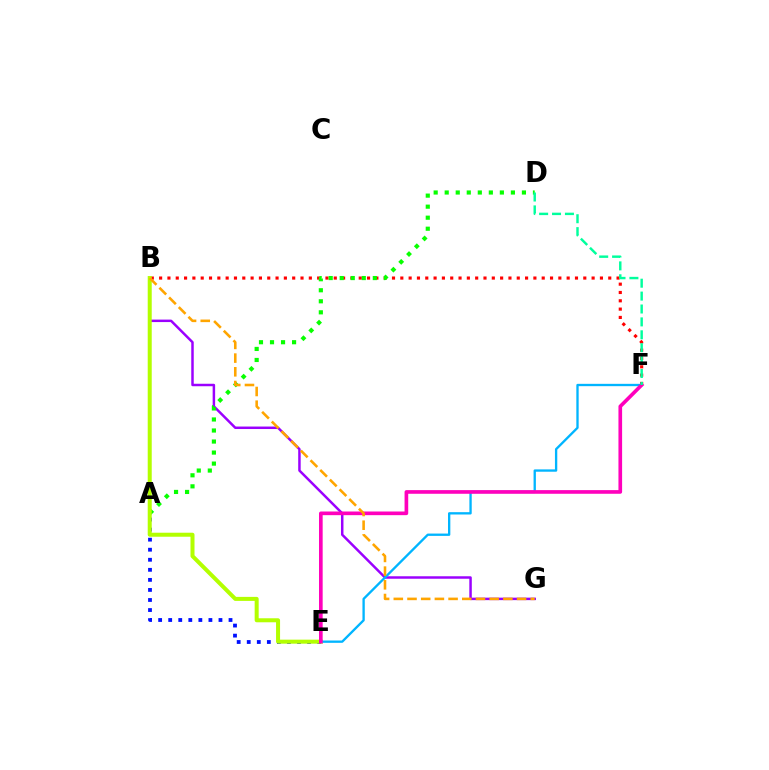{('A', 'E'): [{'color': '#0010ff', 'line_style': 'dotted', 'thickness': 2.73}], ('B', 'G'): [{'color': '#9b00ff', 'line_style': 'solid', 'thickness': 1.79}, {'color': '#ffa500', 'line_style': 'dashed', 'thickness': 1.86}], ('B', 'F'): [{'color': '#ff0000', 'line_style': 'dotted', 'thickness': 2.26}], ('A', 'D'): [{'color': '#08ff00', 'line_style': 'dotted', 'thickness': 3.0}], ('B', 'E'): [{'color': '#b3ff00', 'line_style': 'solid', 'thickness': 2.89}], ('E', 'F'): [{'color': '#00b5ff', 'line_style': 'solid', 'thickness': 1.68}, {'color': '#ff00bd', 'line_style': 'solid', 'thickness': 2.63}], ('D', 'F'): [{'color': '#00ff9d', 'line_style': 'dashed', 'thickness': 1.75}]}